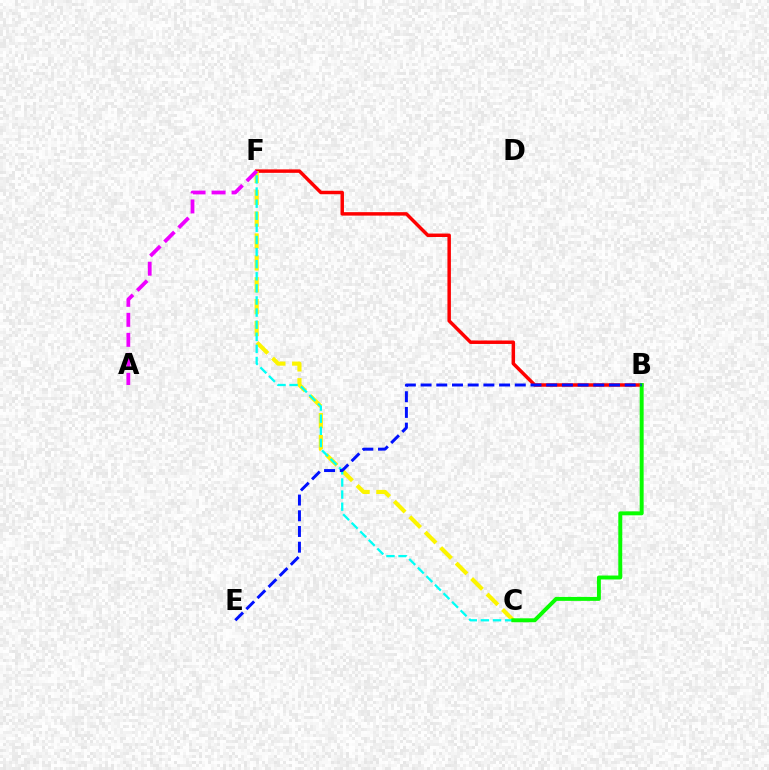{('B', 'F'): [{'color': '#ff0000', 'line_style': 'solid', 'thickness': 2.5}], ('C', 'F'): [{'color': '#fcf500', 'line_style': 'dashed', 'thickness': 2.97}, {'color': '#00fff6', 'line_style': 'dashed', 'thickness': 1.64}], ('A', 'F'): [{'color': '#ee00ff', 'line_style': 'dashed', 'thickness': 2.72}], ('B', 'C'): [{'color': '#08ff00', 'line_style': 'solid', 'thickness': 2.84}], ('B', 'E'): [{'color': '#0010ff', 'line_style': 'dashed', 'thickness': 2.13}]}